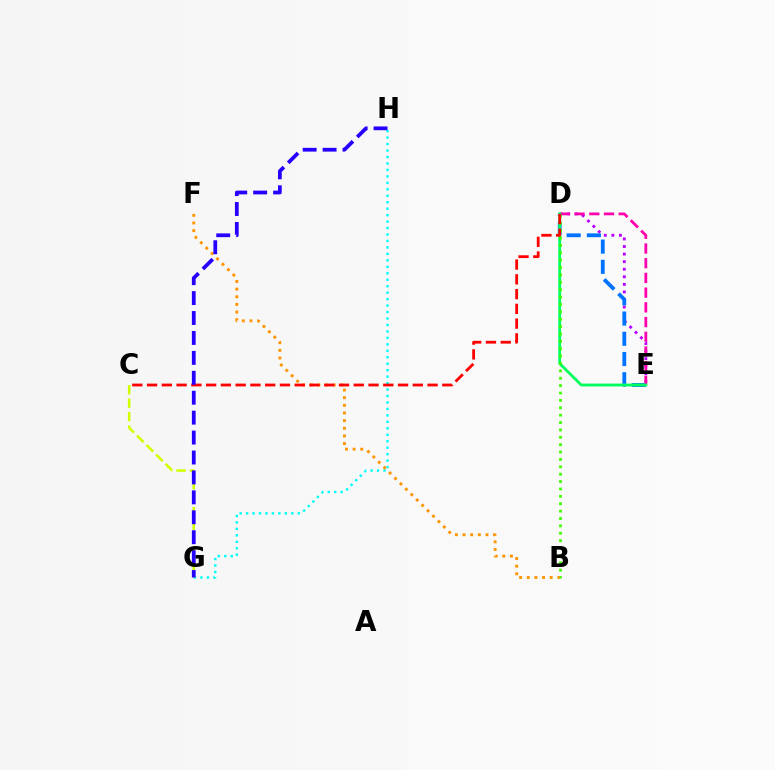{('D', 'E'): [{'color': '#b900ff', 'line_style': 'dotted', 'thickness': 2.06}, {'color': '#0074ff', 'line_style': 'dashed', 'thickness': 2.75}, {'color': '#ff00ac', 'line_style': 'dashed', 'thickness': 2.0}, {'color': '#00ff5c', 'line_style': 'solid', 'thickness': 2.04}], ('B', 'D'): [{'color': '#3dff00', 'line_style': 'dotted', 'thickness': 2.01}], ('G', 'H'): [{'color': '#00fff6', 'line_style': 'dotted', 'thickness': 1.76}, {'color': '#2500ff', 'line_style': 'dashed', 'thickness': 2.71}], ('C', 'G'): [{'color': '#d1ff00', 'line_style': 'dashed', 'thickness': 1.83}], ('B', 'F'): [{'color': '#ff9400', 'line_style': 'dotted', 'thickness': 2.08}], ('C', 'D'): [{'color': '#ff0000', 'line_style': 'dashed', 'thickness': 2.01}]}